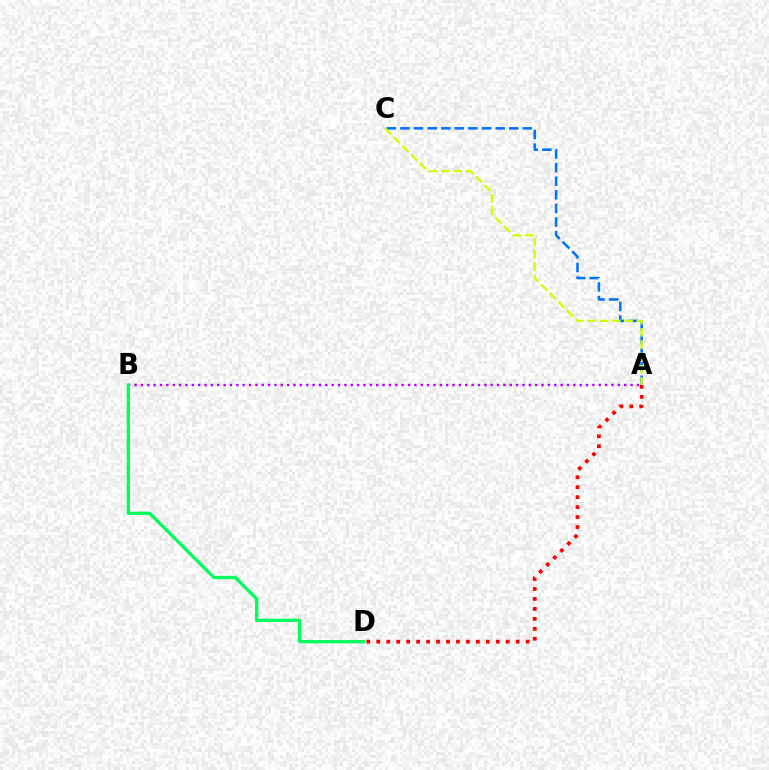{('A', 'C'): [{'color': '#0074ff', 'line_style': 'dashed', 'thickness': 1.85}, {'color': '#d1ff00', 'line_style': 'dashed', 'thickness': 1.67}], ('A', 'B'): [{'color': '#b900ff', 'line_style': 'dotted', 'thickness': 1.73}], ('A', 'D'): [{'color': '#ff0000', 'line_style': 'dotted', 'thickness': 2.71}], ('B', 'D'): [{'color': '#00ff5c', 'line_style': 'solid', 'thickness': 2.37}]}